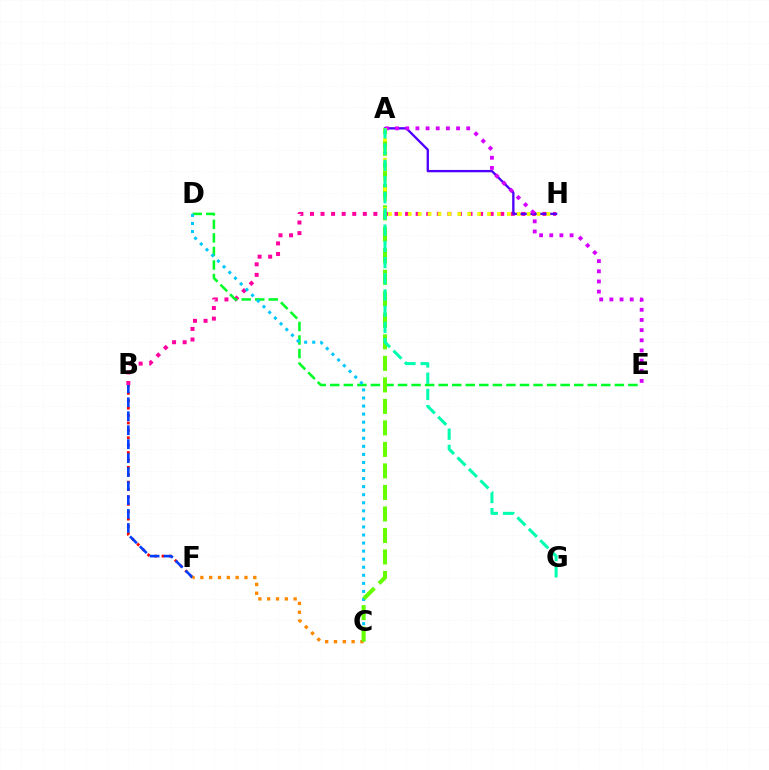{('B', 'H'): [{'color': '#ff00a0', 'line_style': 'dotted', 'thickness': 2.87}], ('A', 'H'): [{'color': '#4f00ff', 'line_style': 'solid', 'thickness': 1.68}, {'color': '#eeff00', 'line_style': 'dotted', 'thickness': 2.69}], ('B', 'F'): [{'color': '#ff0000', 'line_style': 'dotted', 'thickness': 2.01}, {'color': '#003fff', 'line_style': 'dashed', 'thickness': 1.9}], ('D', 'E'): [{'color': '#00ff27', 'line_style': 'dashed', 'thickness': 1.84}], ('C', 'D'): [{'color': '#00c7ff', 'line_style': 'dotted', 'thickness': 2.19}], ('C', 'F'): [{'color': '#ff8800', 'line_style': 'dotted', 'thickness': 2.4}], ('A', 'E'): [{'color': '#d600ff', 'line_style': 'dotted', 'thickness': 2.76}], ('A', 'C'): [{'color': '#66ff00', 'line_style': 'dashed', 'thickness': 2.92}], ('A', 'G'): [{'color': '#00ffaf', 'line_style': 'dashed', 'thickness': 2.2}]}